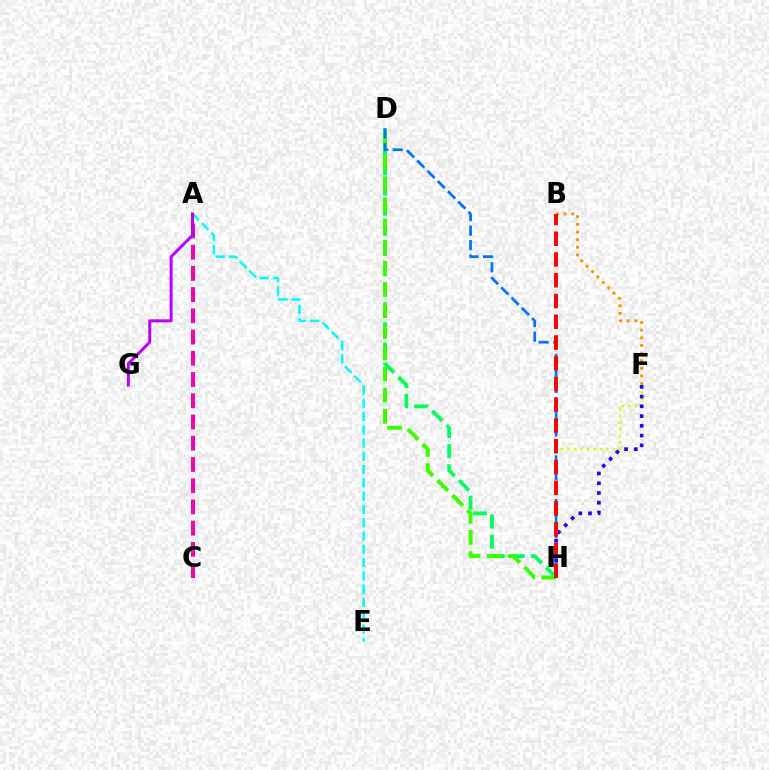{('A', 'C'): [{'color': '#ff00ac', 'line_style': 'dashed', 'thickness': 2.88}], ('D', 'H'): [{'color': '#00ff5c', 'line_style': 'dashed', 'thickness': 2.73}, {'color': '#3dff00', 'line_style': 'dashed', 'thickness': 2.87}, {'color': '#0074ff', 'line_style': 'dashed', 'thickness': 1.97}], ('A', 'E'): [{'color': '#00fff6', 'line_style': 'dashed', 'thickness': 1.81}], ('F', 'H'): [{'color': '#d1ff00', 'line_style': 'dotted', 'thickness': 1.76}, {'color': '#2500ff', 'line_style': 'dotted', 'thickness': 2.65}], ('B', 'F'): [{'color': '#ff9400', 'line_style': 'dotted', 'thickness': 2.07}], ('A', 'G'): [{'color': '#b900ff', 'line_style': 'solid', 'thickness': 2.16}], ('B', 'H'): [{'color': '#ff0000', 'line_style': 'dashed', 'thickness': 2.82}]}